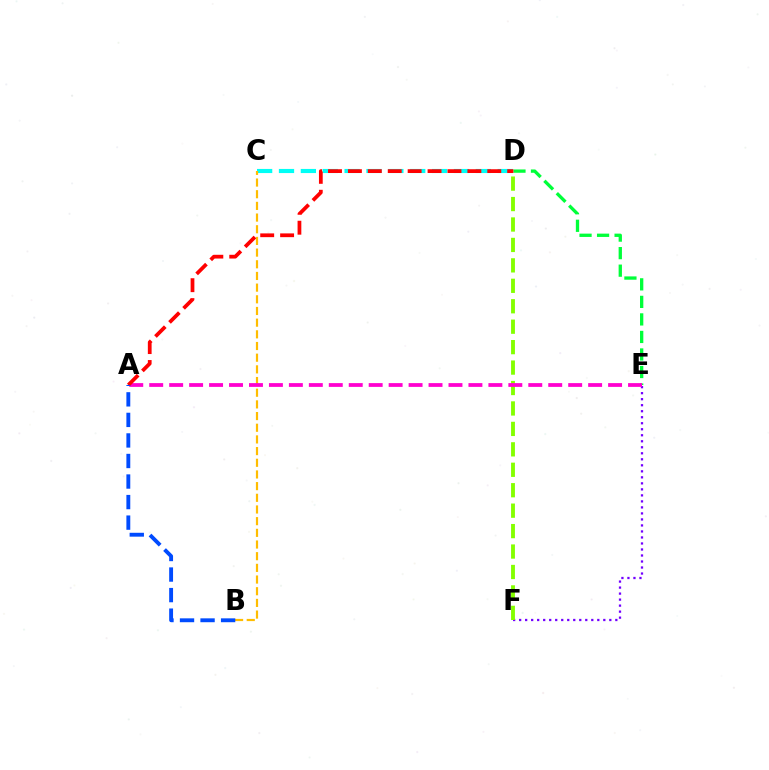{('E', 'F'): [{'color': '#7200ff', 'line_style': 'dotted', 'thickness': 1.63}], ('C', 'D'): [{'color': '#00fff6', 'line_style': 'dashed', 'thickness': 2.97}], ('D', 'E'): [{'color': '#00ff39', 'line_style': 'dashed', 'thickness': 2.38}], ('B', 'C'): [{'color': '#ffbd00', 'line_style': 'dashed', 'thickness': 1.59}], ('D', 'F'): [{'color': '#84ff00', 'line_style': 'dashed', 'thickness': 2.78}], ('A', 'E'): [{'color': '#ff00cf', 'line_style': 'dashed', 'thickness': 2.71}], ('A', 'D'): [{'color': '#ff0000', 'line_style': 'dashed', 'thickness': 2.7}], ('A', 'B'): [{'color': '#004bff', 'line_style': 'dashed', 'thickness': 2.79}]}